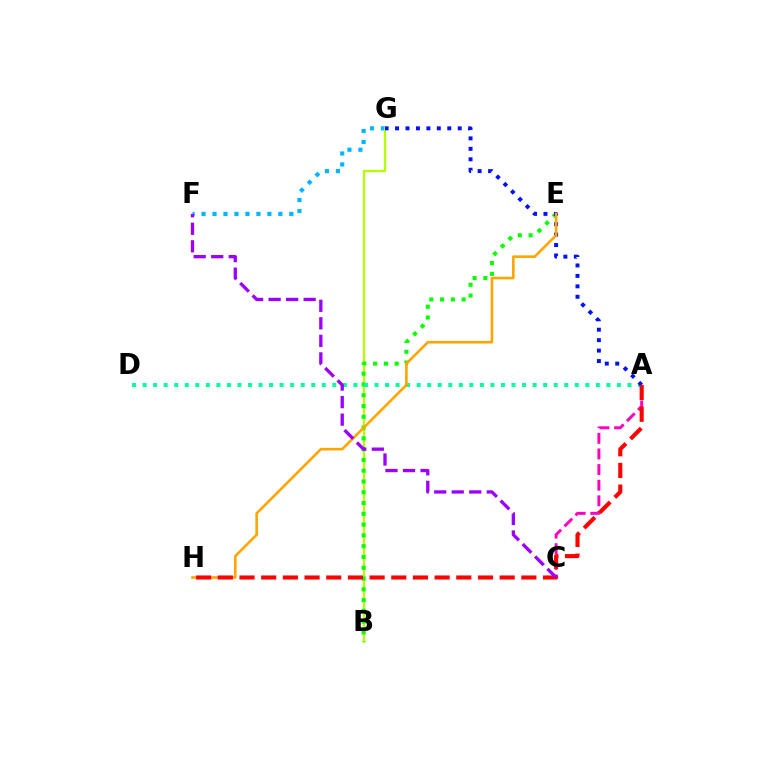{('F', 'G'): [{'color': '#00b5ff', 'line_style': 'dotted', 'thickness': 2.98}], ('A', 'C'): [{'color': '#ff00bd', 'line_style': 'dashed', 'thickness': 2.12}], ('B', 'G'): [{'color': '#b3ff00', 'line_style': 'solid', 'thickness': 1.65}], ('B', 'E'): [{'color': '#08ff00', 'line_style': 'dotted', 'thickness': 2.93}], ('A', 'D'): [{'color': '#00ff9d', 'line_style': 'dotted', 'thickness': 2.86}], ('A', 'G'): [{'color': '#0010ff', 'line_style': 'dotted', 'thickness': 2.84}], ('E', 'H'): [{'color': '#ffa500', 'line_style': 'solid', 'thickness': 1.89}], ('A', 'H'): [{'color': '#ff0000', 'line_style': 'dashed', 'thickness': 2.95}], ('C', 'F'): [{'color': '#9b00ff', 'line_style': 'dashed', 'thickness': 2.38}]}